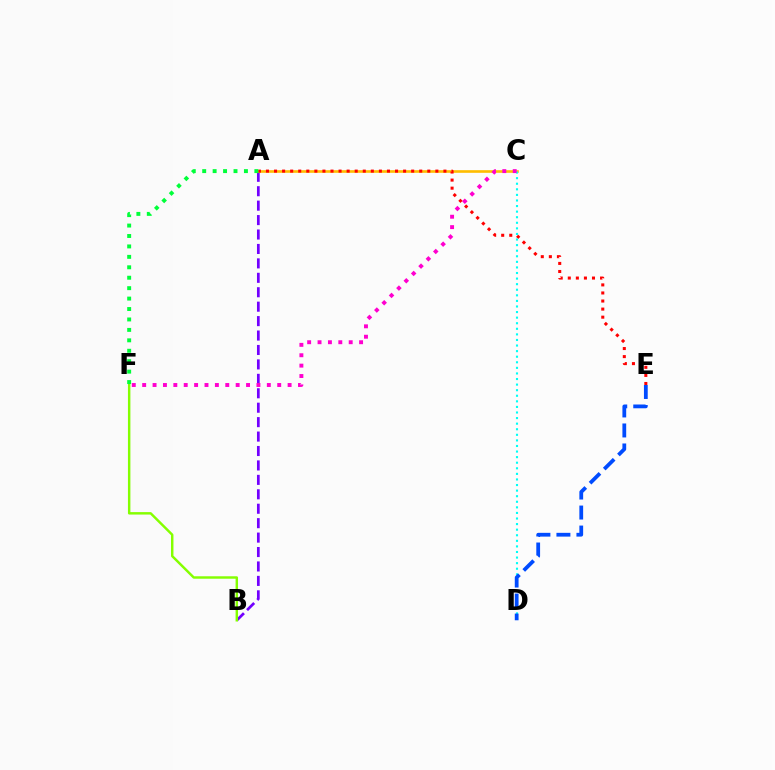{('A', 'B'): [{'color': '#7200ff', 'line_style': 'dashed', 'thickness': 1.96}], ('B', 'F'): [{'color': '#84ff00', 'line_style': 'solid', 'thickness': 1.76}], ('A', 'C'): [{'color': '#ffbd00', 'line_style': 'solid', 'thickness': 1.9}], ('A', 'E'): [{'color': '#ff0000', 'line_style': 'dotted', 'thickness': 2.19}], ('C', 'D'): [{'color': '#00fff6', 'line_style': 'dotted', 'thickness': 1.52}], ('A', 'F'): [{'color': '#00ff39', 'line_style': 'dotted', 'thickness': 2.83}], ('D', 'E'): [{'color': '#004bff', 'line_style': 'dashed', 'thickness': 2.72}], ('C', 'F'): [{'color': '#ff00cf', 'line_style': 'dotted', 'thickness': 2.82}]}